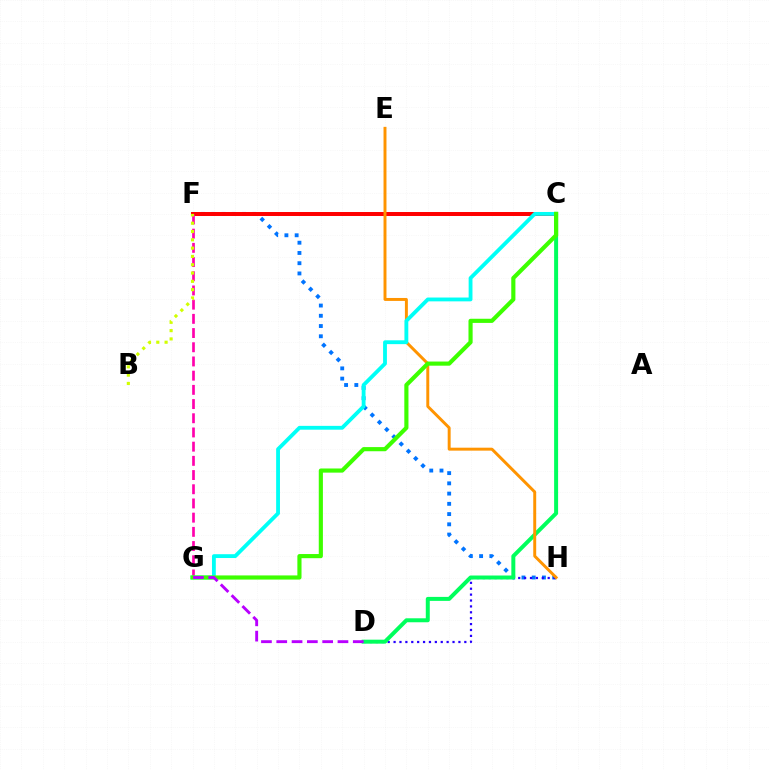{('F', 'H'): [{'color': '#0074ff', 'line_style': 'dotted', 'thickness': 2.78}], ('C', 'F'): [{'color': '#ff0000', 'line_style': 'solid', 'thickness': 2.87}], ('D', 'H'): [{'color': '#2500ff', 'line_style': 'dotted', 'thickness': 1.6}], ('C', 'D'): [{'color': '#00ff5c', 'line_style': 'solid', 'thickness': 2.86}], ('F', 'G'): [{'color': '#ff00ac', 'line_style': 'dashed', 'thickness': 1.93}], ('E', 'H'): [{'color': '#ff9400', 'line_style': 'solid', 'thickness': 2.12}], ('B', 'F'): [{'color': '#d1ff00', 'line_style': 'dotted', 'thickness': 2.26}], ('C', 'G'): [{'color': '#00fff6', 'line_style': 'solid', 'thickness': 2.75}, {'color': '#3dff00', 'line_style': 'solid', 'thickness': 2.98}], ('D', 'G'): [{'color': '#b900ff', 'line_style': 'dashed', 'thickness': 2.08}]}